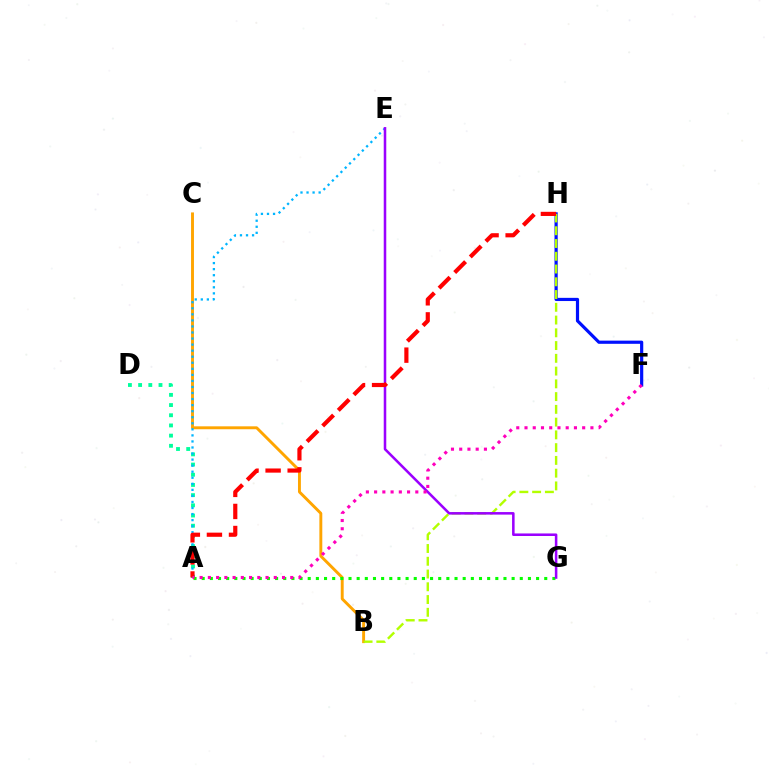{('F', 'H'): [{'color': '#0010ff', 'line_style': 'solid', 'thickness': 2.29}], ('B', 'C'): [{'color': '#ffa500', 'line_style': 'solid', 'thickness': 2.1}], ('A', 'D'): [{'color': '#00ff9d', 'line_style': 'dotted', 'thickness': 2.77}], ('B', 'H'): [{'color': '#b3ff00', 'line_style': 'dashed', 'thickness': 1.73}], ('A', 'G'): [{'color': '#08ff00', 'line_style': 'dotted', 'thickness': 2.22}], ('A', 'E'): [{'color': '#00b5ff', 'line_style': 'dotted', 'thickness': 1.64}], ('E', 'G'): [{'color': '#9b00ff', 'line_style': 'solid', 'thickness': 1.83}], ('A', 'H'): [{'color': '#ff0000', 'line_style': 'dashed', 'thickness': 3.0}], ('A', 'F'): [{'color': '#ff00bd', 'line_style': 'dotted', 'thickness': 2.24}]}